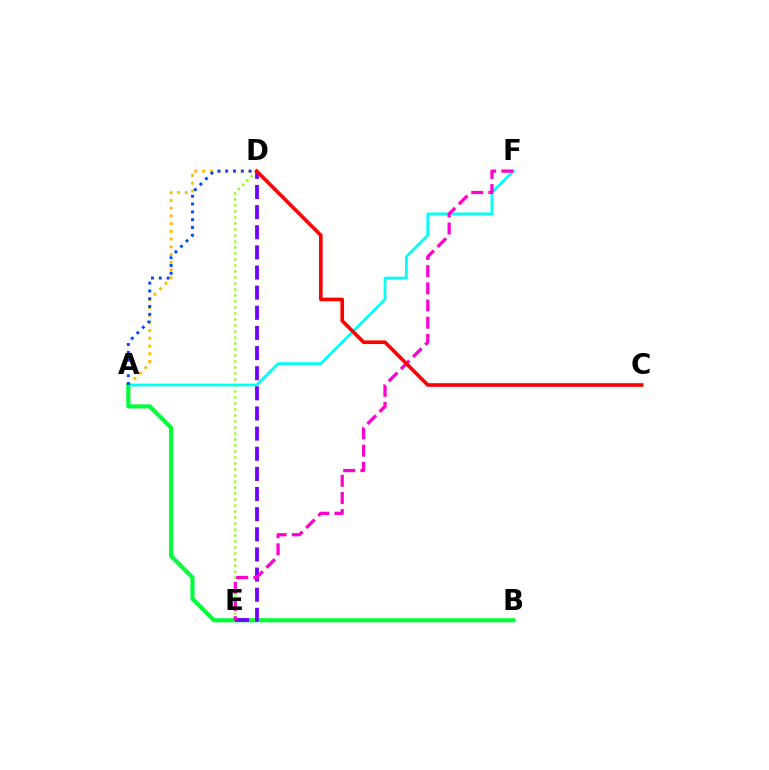{('A', 'D'): [{'color': '#ffbd00', 'line_style': 'dotted', 'thickness': 2.1}, {'color': '#004bff', 'line_style': 'dotted', 'thickness': 2.12}], ('D', 'E'): [{'color': '#84ff00', 'line_style': 'dotted', 'thickness': 1.63}, {'color': '#7200ff', 'line_style': 'dashed', 'thickness': 2.74}], ('A', 'F'): [{'color': '#00fff6', 'line_style': 'solid', 'thickness': 2.0}], ('A', 'B'): [{'color': '#00ff39', 'line_style': 'solid', 'thickness': 2.97}], ('E', 'F'): [{'color': '#ff00cf', 'line_style': 'dashed', 'thickness': 2.33}], ('C', 'D'): [{'color': '#ff0000', 'line_style': 'solid', 'thickness': 2.62}]}